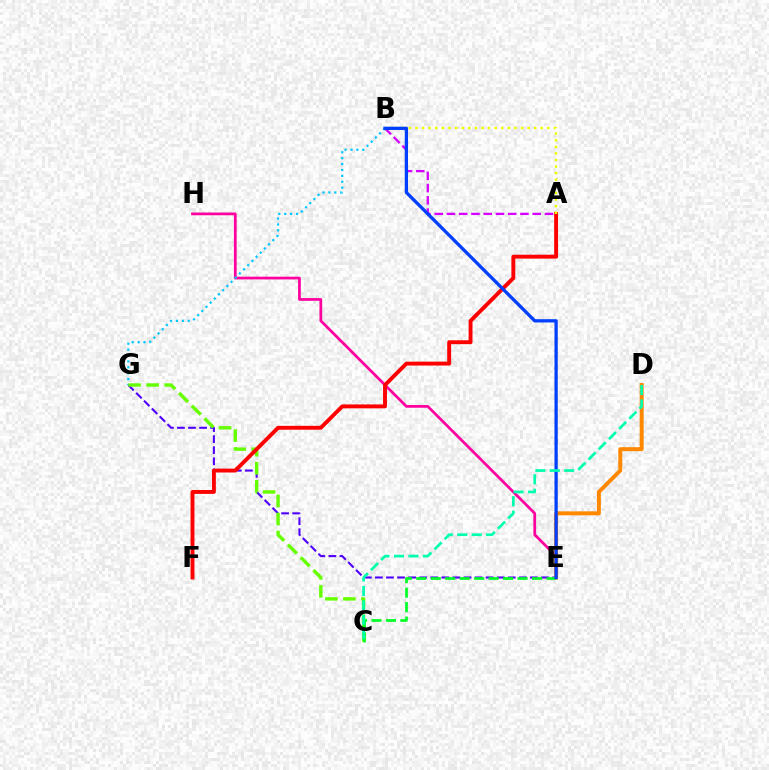{('E', 'G'): [{'color': '#4f00ff', 'line_style': 'dashed', 'thickness': 1.5}], ('E', 'H'): [{'color': '#ff00a0', 'line_style': 'solid', 'thickness': 1.97}], ('D', 'E'): [{'color': '#ff8800', 'line_style': 'solid', 'thickness': 2.86}], ('B', 'G'): [{'color': '#00c7ff', 'line_style': 'dotted', 'thickness': 1.6}], ('A', 'B'): [{'color': '#d600ff', 'line_style': 'dashed', 'thickness': 1.66}, {'color': '#eeff00', 'line_style': 'dotted', 'thickness': 1.79}], ('C', 'G'): [{'color': '#66ff00', 'line_style': 'dashed', 'thickness': 2.45}], ('A', 'F'): [{'color': '#ff0000', 'line_style': 'solid', 'thickness': 2.81}], ('C', 'E'): [{'color': '#00ff27', 'line_style': 'dashed', 'thickness': 1.97}], ('B', 'E'): [{'color': '#003fff', 'line_style': 'solid', 'thickness': 2.36}], ('C', 'D'): [{'color': '#00ffaf', 'line_style': 'dashed', 'thickness': 1.96}]}